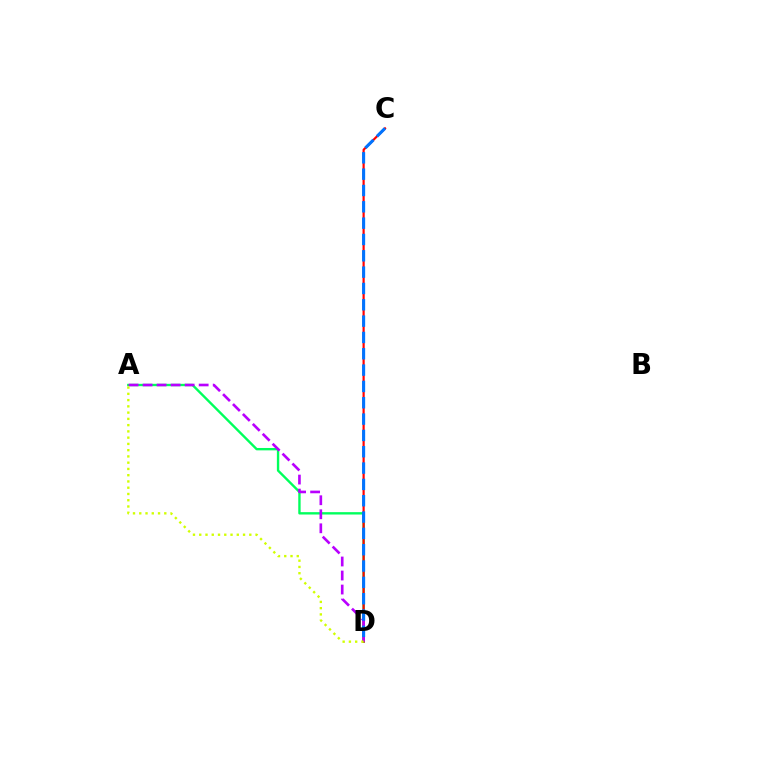{('A', 'D'): [{'color': '#00ff5c', 'line_style': 'solid', 'thickness': 1.71}, {'color': '#b900ff', 'line_style': 'dashed', 'thickness': 1.9}, {'color': '#d1ff00', 'line_style': 'dotted', 'thickness': 1.7}], ('C', 'D'): [{'color': '#ff0000', 'line_style': 'solid', 'thickness': 1.57}, {'color': '#0074ff', 'line_style': 'dashed', 'thickness': 2.22}]}